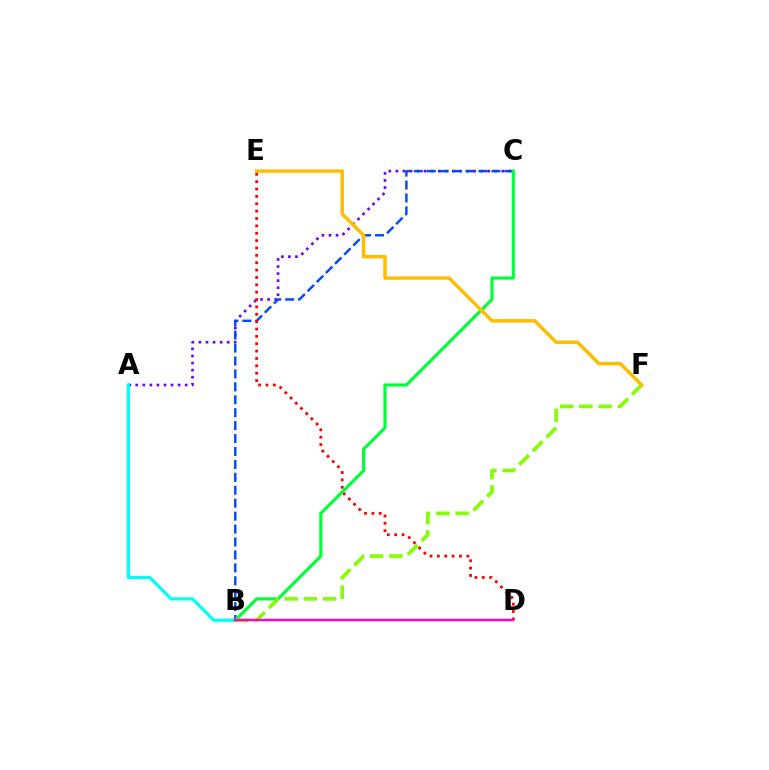{('A', 'C'): [{'color': '#7200ff', 'line_style': 'dotted', 'thickness': 1.92}], ('A', 'B'): [{'color': '#00fff6', 'line_style': 'solid', 'thickness': 2.29}], ('B', 'C'): [{'color': '#004bff', 'line_style': 'dashed', 'thickness': 1.76}, {'color': '#00ff39', 'line_style': 'solid', 'thickness': 2.26}], ('D', 'E'): [{'color': '#ff0000', 'line_style': 'dotted', 'thickness': 2.0}], ('B', 'F'): [{'color': '#84ff00', 'line_style': 'dashed', 'thickness': 2.62}], ('B', 'D'): [{'color': '#ff00cf', 'line_style': 'solid', 'thickness': 1.76}], ('E', 'F'): [{'color': '#ffbd00', 'line_style': 'solid', 'thickness': 2.49}]}